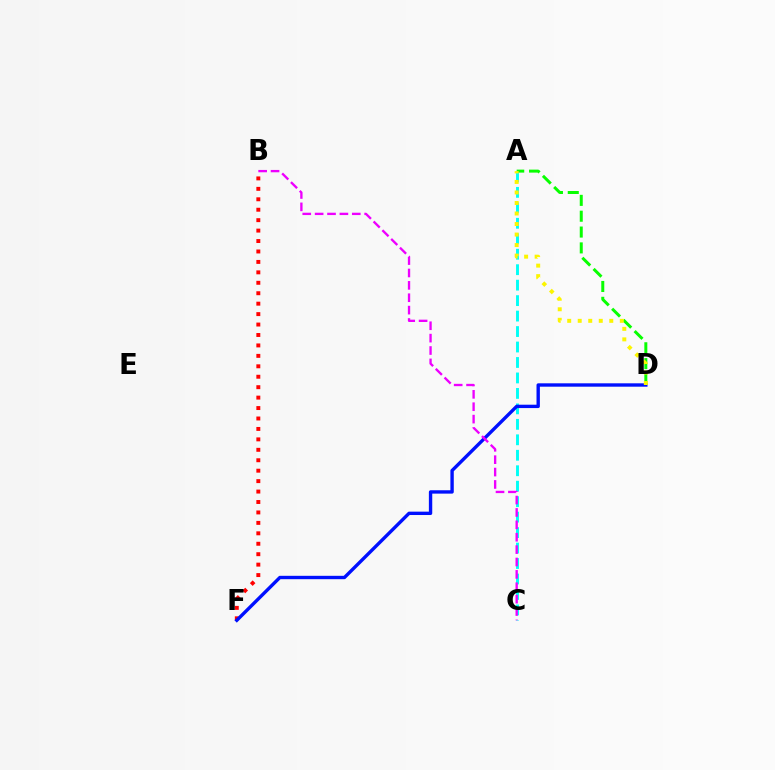{('A', 'C'): [{'color': '#00fff6', 'line_style': 'dashed', 'thickness': 2.1}], ('A', 'D'): [{'color': '#08ff00', 'line_style': 'dashed', 'thickness': 2.15}, {'color': '#fcf500', 'line_style': 'dotted', 'thickness': 2.86}], ('B', 'F'): [{'color': '#ff0000', 'line_style': 'dotted', 'thickness': 2.84}], ('D', 'F'): [{'color': '#0010ff', 'line_style': 'solid', 'thickness': 2.43}], ('B', 'C'): [{'color': '#ee00ff', 'line_style': 'dashed', 'thickness': 1.68}]}